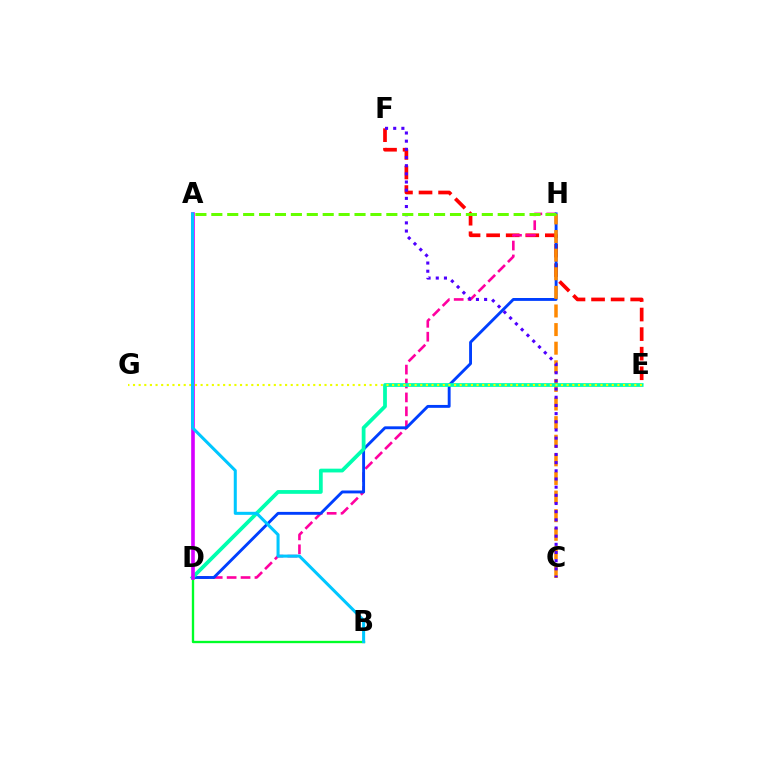{('E', 'F'): [{'color': '#ff0000', 'line_style': 'dashed', 'thickness': 2.66}], ('D', 'H'): [{'color': '#ff00a0', 'line_style': 'dashed', 'thickness': 1.89}, {'color': '#003fff', 'line_style': 'solid', 'thickness': 2.08}], ('C', 'H'): [{'color': '#ff8800', 'line_style': 'dashed', 'thickness': 2.53}], ('D', 'E'): [{'color': '#00ffaf', 'line_style': 'solid', 'thickness': 2.71}], ('C', 'F'): [{'color': '#4f00ff', 'line_style': 'dotted', 'thickness': 2.22}], ('B', 'D'): [{'color': '#00ff27', 'line_style': 'solid', 'thickness': 1.69}], ('A', 'D'): [{'color': '#d600ff', 'line_style': 'solid', 'thickness': 2.61}], ('E', 'G'): [{'color': '#eeff00', 'line_style': 'dotted', 'thickness': 1.53}], ('A', 'B'): [{'color': '#00c7ff', 'line_style': 'solid', 'thickness': 2.19}], ('A', 'H'): [{'color': '#66ff00', 'line_style': 'dashed', 'thickness': 2.16}]}